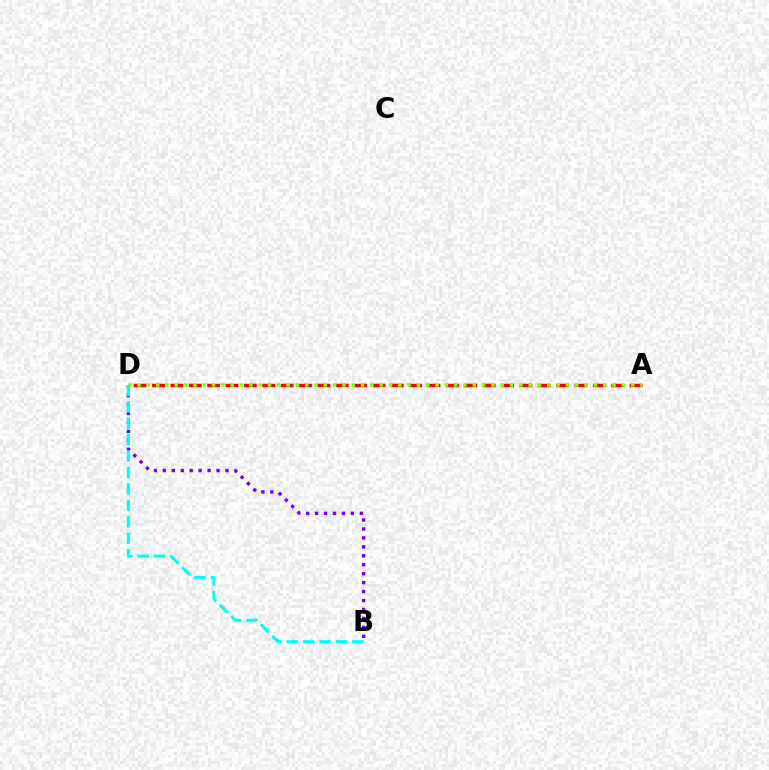{('B', 'D'): [{'color': '#7200ff', 'line_style': 'dotted', 'thickness': 2.43}, {'color': '#00fff6', 'line_style': 'dashed', 'thickness': 2.23}], ('A', 'D'): [{'color': '#ff0000', 'line_style': 'dashed', 'thickness': 2.5}, {'color': '#84ff00', 'line_style': 'dotted', 'thickness': 2.53}]}